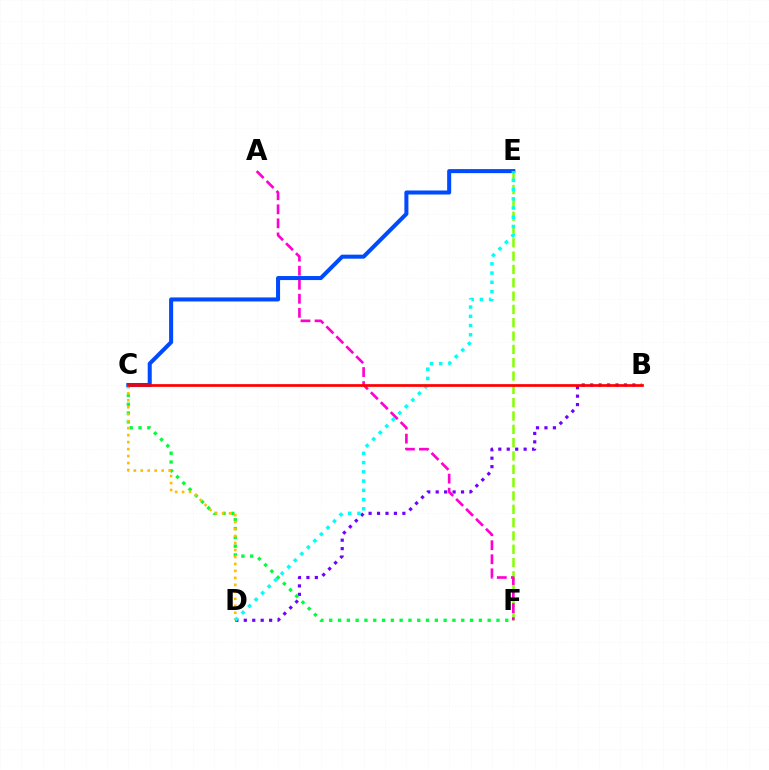{('E', 'F'): [{'color': '#84ff00', 'line_style': 'dashed', 'thickness': 1.81}], ('B', 'D'): [{'color': '#7200ff', 'line_style': 'dotted', 'thickness': 2.29}], ('C', 'F'): [{'color': '#00ff39', 'line_style': 'dotted', 'thickness': 2.39}], ('C', 'E'): [{'color': '#004bff', 'line_style': 'solid', 'thickness': 2.9}], ('C', 'D'): [{'color': '#ffbd00', 'line_style': 'dotted', 'thickness': 1.9}], ('A', 'F'): [{'color': '#ff00cf', 'line_style': 'dashed', 'thickness': 1.91}], ('D', 'E'): [{'color': '#00fff6', 'line_style': 'dotted', 'thickness': 2.51}], ('B', 'C'): [{'color': '#ff0000', 'line_style': 'solid', 'thickness': 1.96}]}